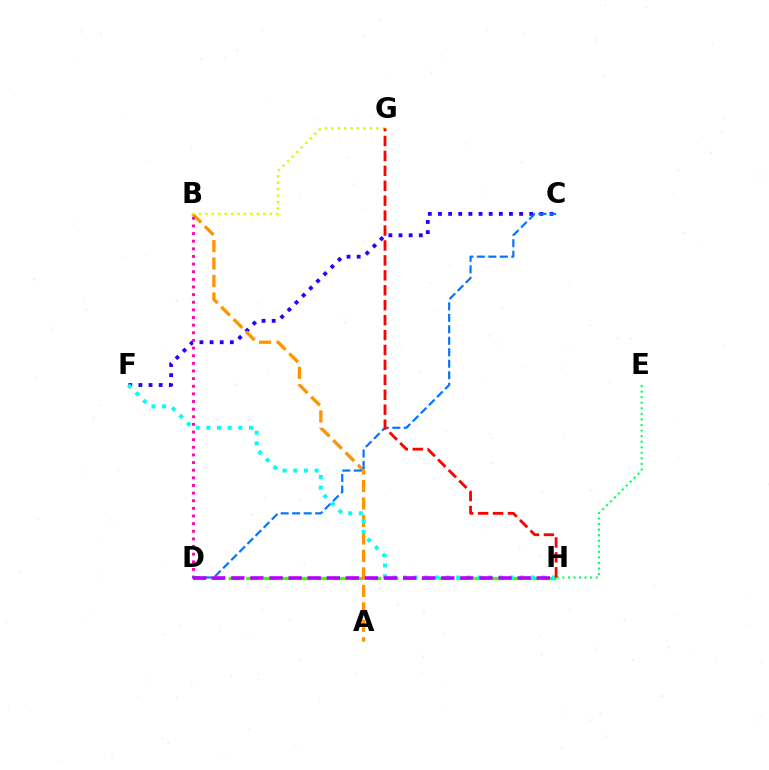{('D', 'H'): [{'color': '#3dff00', 'line_style': 'dashed', 'thickness': 2.38}, {'color': '#b900ff', 'line_style': 'dashed', 'thickness': 2.59}], ('C', 'F'): [{'color': '#2500ff', 'line_style': 'dotted', 'thickness': 2.76}], ('A', 'B'): [{'color': '#ff9400', 'line_style': 'dashed', 'thickness': 2.37}], ('B', 'D'): [{'color': '#ff00ac', 'line_style': 'dotted', 'thickness': 2.07}], ('E', 'H'): [{'color': '#00ff5c', 'line_style': 'dotted', 'thickness': 1.51}], ('C', 'D'): [{'color': '#0074ff', 'line_style': 'dashed', 'thickness': 1.56}], ('F', 'H'): [{'color': '#00fff6', 'line_style': 'dotted', 'thickness': 2.89}], ('B', 'G'): [{'color': '#d1ff00', 'line_style': 'dotted', 'thickness': 1.75}], ('G', 'H'): [{'color': '#ff0000', 'line_style': 'dashed', 'thickness': 2.03}]}